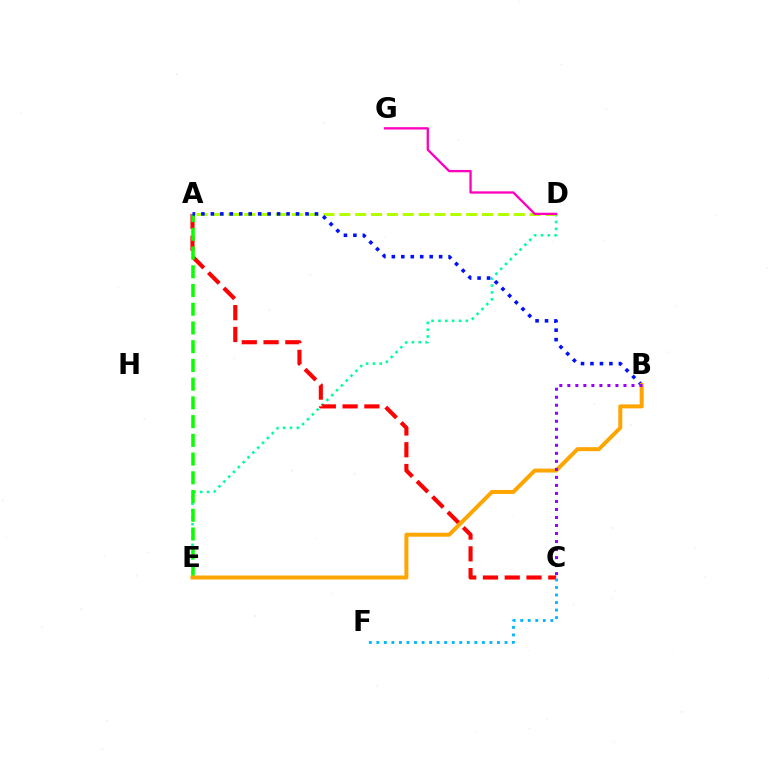{('D', 'E'): [{'color': '#00ff9d', 'line_style': 'dotted', 'thickness': 1.86}], ('A', 'C'): [{'color': '#ff0000', 'line_style': 'dashed', 'thickness': 2.96}], ('A', 'E'): [{'color': '#08ff00', 'line_style': 'dashed', 'thickness': 2.54}], ('C', 'F'): [{'color': '#00b5ff', 'line_style': 'dotted', 'thickness': 2.05}], ('A', 'D'): [{'color': '#b3ff00', 'line_style': 'dashed', 'thickness': 2.15}], ('A', 'B'): [{'color': '#0010ff', 'line_style': 'dotted', 'thickness': 2.57}], ('B', 'E'): [{'color': '#ffa500', 'line_style': 'solid', 'thickness': 2.87}], ('D', 'G'): [{'color': '#ff00bd', 'line_style': 'solid', 'thickness': 1.67}], ('B', 'C'): [{'color': '#9b00ff', 'line_style': 'dotted', 'thickness': 2.18}]}